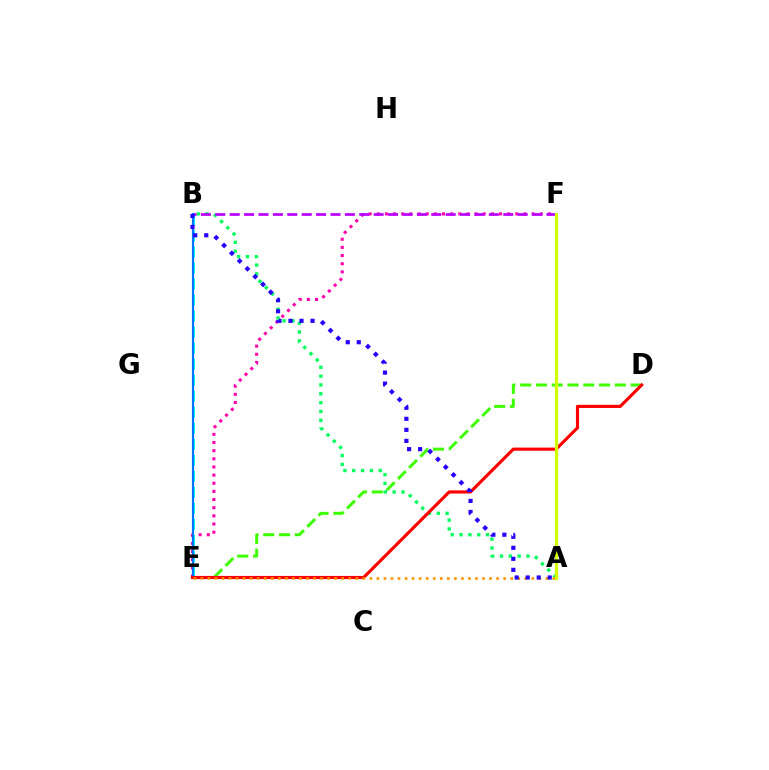{('A', 'B'): [{'color': '#00ff5c', 'line_style': 'dotted', 'thickness': 2.4}, {'color': '#2500ff', 'line_style': 'dotted', 'thickness': 2.99}], ('E', 'F'): [{'color': '#ff00ac', 'line_style': 'dotted', 'thickness': 2.21}], ('D', 'E'): [{'color': '#3dff00', 'line_style': 'dashed', 'thickness': 2.14}, {'color': '#ff0000', 'line_style': 'solid', 'thickness': 2.26}], ('B', 'E'): [{'color': '#00fff6', 'line_style': 'dashed', 'thickness': 2.18}, {'color': '#0074ff', 'line_style': 'solid', 'thickness': 1.55}], ('B', 'F'): [{'color': '#b900ff', 'line_style': 'dashed', 'thickness': 1.96}], ('A', 'E'): [{'color': '#ff9400', 'line_style': 'dotted', 'thickness': 1.91}], ('A', 'F'): [{'color': '#d1ff00', 'line_style': 'solid', 'thickness': 2.29}]}